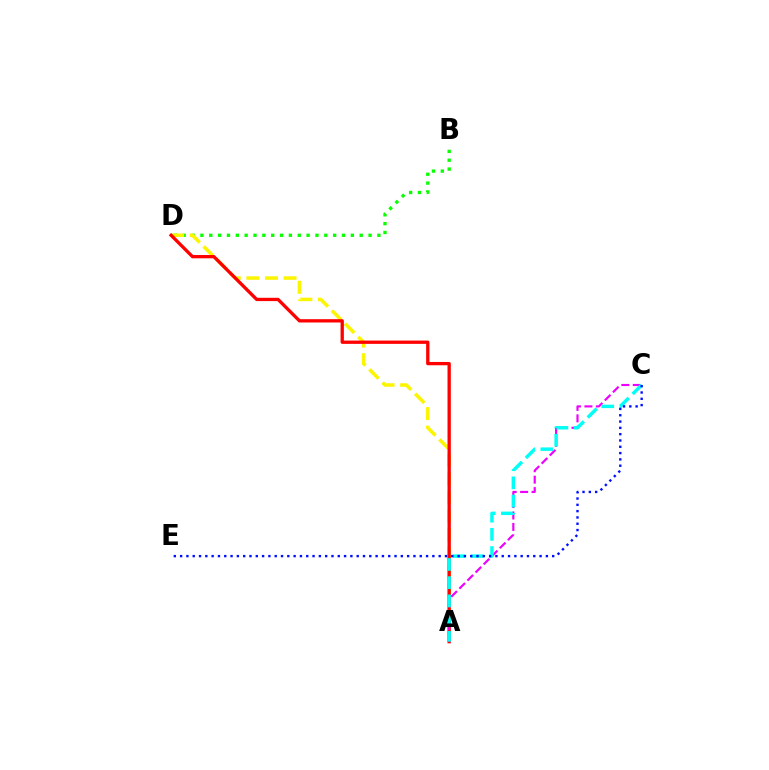{('B', 'D'): [{'color': '#08ff00', 'line_style': 'dotted', 'thickness': 2.4}], ('A', 'D'): [{'color': '#fcf500', 'line_style': 'dashed', 'thickness': 2.53}, {'color': '#ff0000', 'line_style': 'solid', 'thickness': 2.38}], ('A', 'C'): [{'color': '#ee00ff', 'line_style': 'dashed', 'thickness': 1.55}, {'color': '#00fff6', 'line_style': 'dashed', 'thickness': 2.48}], ('C', 'E'): [{'color': '#0010ff', 'line_style': 'dotted', 'thickness': 1.71}]}